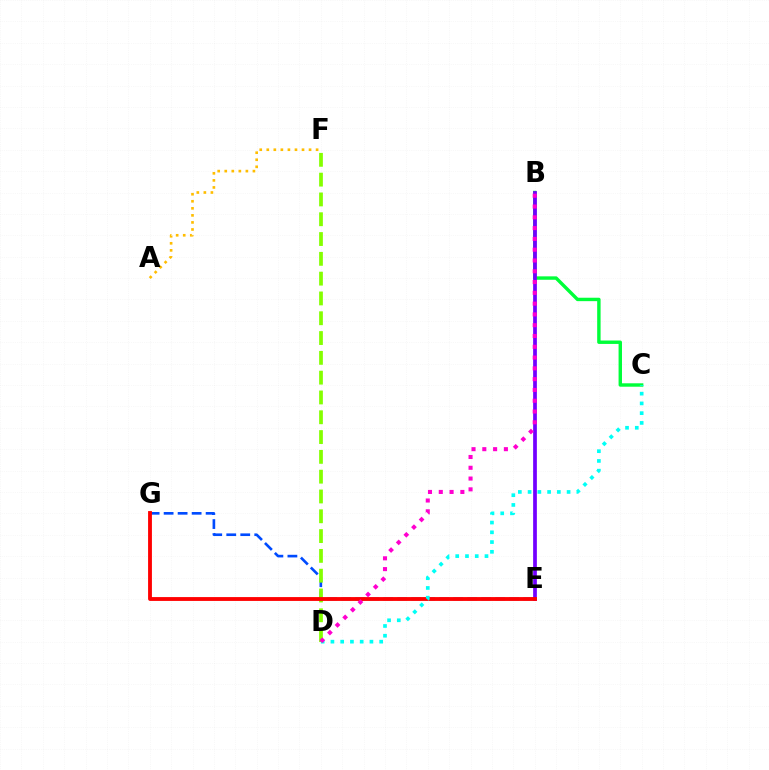{('A', 'F'): [{'color': '#ffbd00', 'line_style': 'dotted', 'thickness': 1.91}], ('B', 'C'): [{'color': '#00ff39', 'line_style': 'solid', 'thickness': 2.46}], ('B', 'E'): [{'color': '#7200ff', 'line_style': 'solid', 'thickness': 2.68}], ('E', 'G'): [{'color': '#004bff', 'line_style': 'dashed', 'thickness': 1.9}, {'color': '#ff0000', 'line_style': 'solid', 'thickness': 2.76}], ('D', 'F'): [{'color': '#84ff00', 'line_style': 'dashed', 'thickness': 2.69}], ('C', 'D'): [{'color': '#00fff6', 'line_style': 'dotted', 'thickness': 2.65}], ('B', 'D'): [{'color': '#ff00cf', 'line_style': 'dotted', 'thickness': 2.93}]}